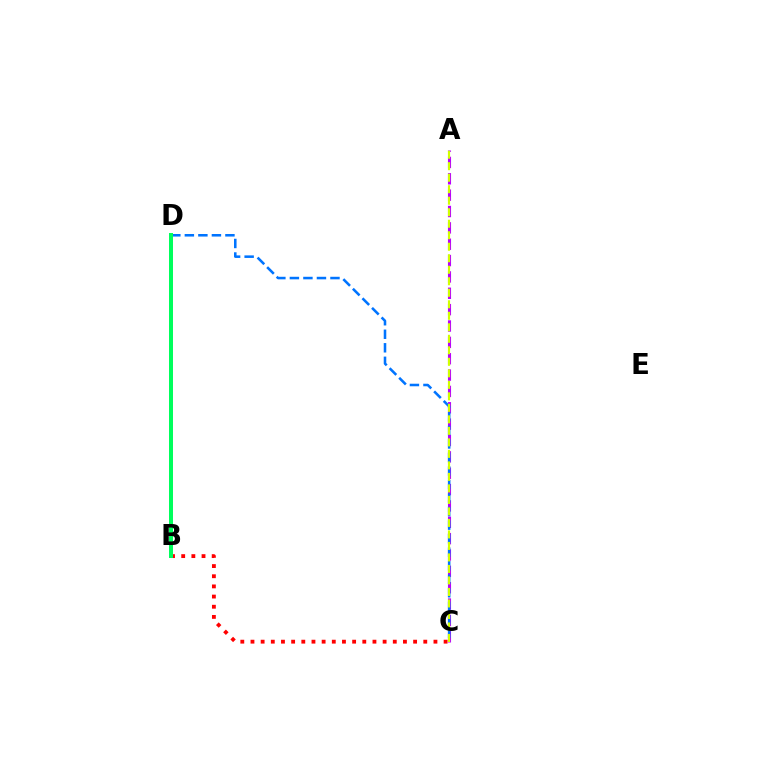{('A', 'C'): [{'color': '#b900ff', 'line_style': 'dashed', 'thickness': 2.22}, {'color': '#d1ff00', 'line_style': 'dashed', 'thickness': 1.56}], ('C', 'D'): [{'color': '#0074ff', 'line_style': 'dashed', 'thickness': 1.84}], ('B', 'C'): [{'color': '#ff0000', 'line_style': 'dotted', 'thickness': 2.76}], ('B', 'D'): [{'color': '#00ff5c', 'line_style': 'solid', 'thickness': 2.88}]}